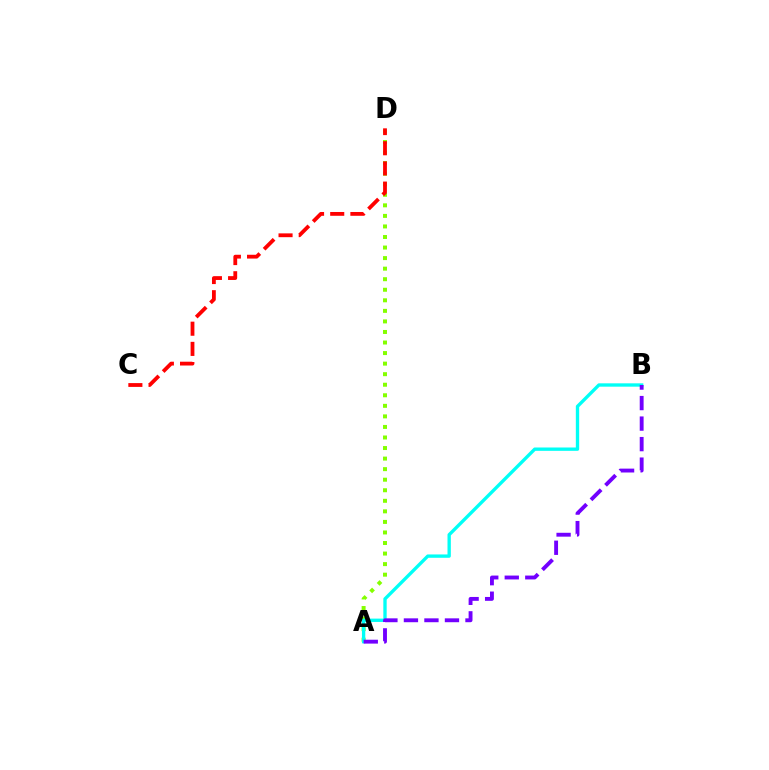{('A', 'D'): [{'color': '#84ff00', 'line_style': 'dotted', 'thickness': 2.87}], ('A', 'B'): [{'color': '#00fff6', 'line_style': 'solid', 'thickness': 2.41}, {'color': '#7200ff', 'line_style': 'dashed', 'thickness': 2.79}], ('C', 'D'): [{'color': '#ff0000', 'line_style': 'dashed', 'thickness': 2.74}]}